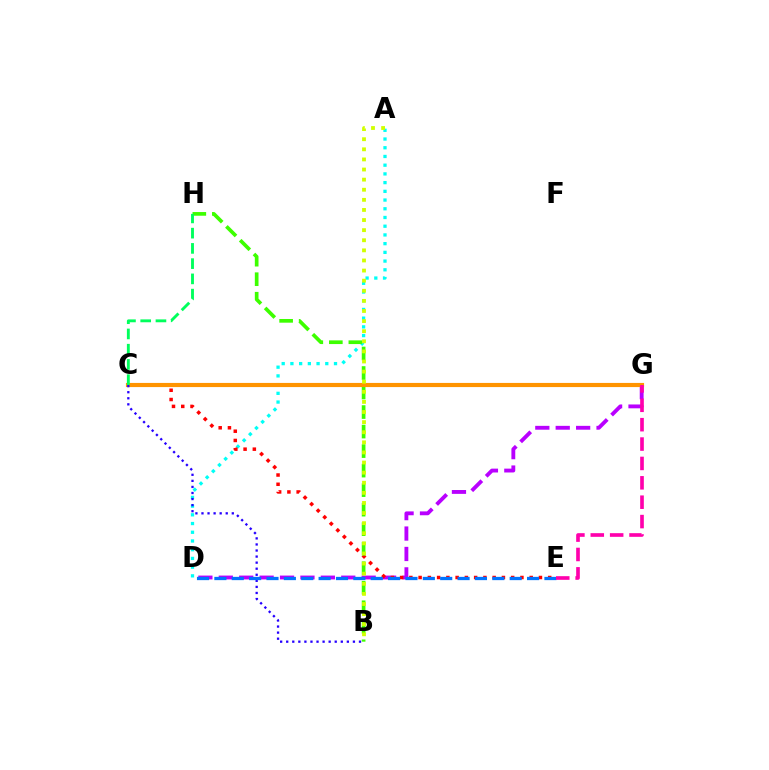{('A', 'D'): [{'color': '#00fff6', 'line_style': 'dotted', 'thickness': 2.37}], ('D', 'G'): [{'color': '#b900ff', 'line_style': 'dashed', 'thickness': 2.77}], ('C', 'E'): [{'color': '#ff0000', 'line_style': 'dotted', 'thickness': 2.52}], ('B', 'H'): [{'color': '#3dff00', 'line_style': 'dashed', 'thickness': 2.65}], ('C', 'G'): [{'color': '#ff9400', 'line_style': 'solid', 'thickness': 2.99}], ('A', 'B'): [{'color': '#d1ff00', 'line_style': 'dotted', 'thickness': 2.75}], ('C', 'H'): [{'color': '#00ff5c', 'line_style': 'dashed', 'thickness': 2.07}], ('B', 'C'): [{'color': '#2500ff', 'line_style': 'dotted', 'thickness': 1.65}], ('D', 'E'): [{'color': '#0074ff', 'line_style': 'dashed', 'thickness': 2.36}], ('E', 'G'): [{'color': '#ff00ac', 'line_style': 'dashed', 'thickness': 2.63}]}